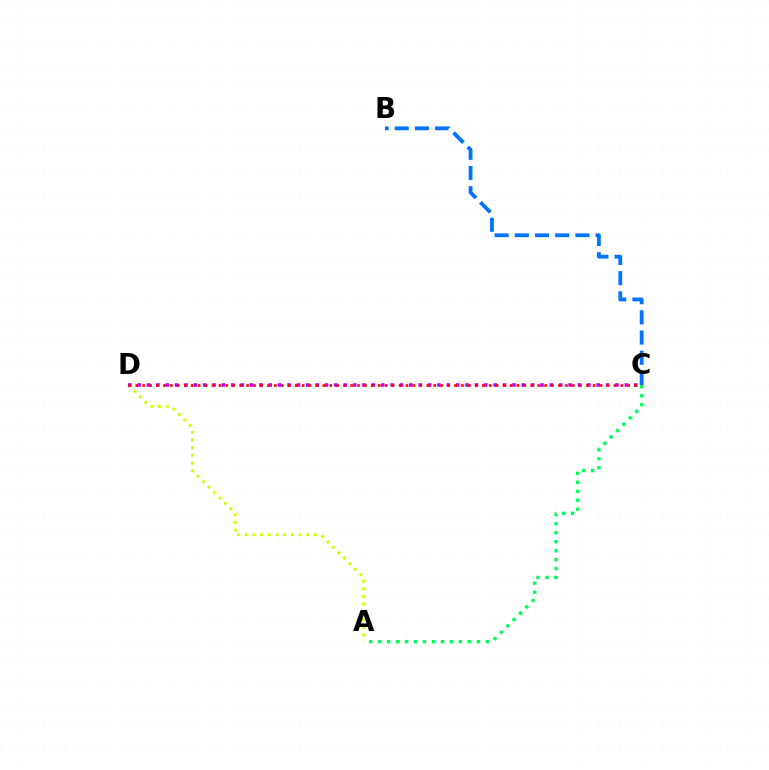{('A', 'D'): [{'color': '#d1ff00', 'line_style': 'dotted', 'thickness': 2.1}], ('C', 'D'): [{'color': '#b900ff', 'line_style': 'dotted', 'thickness': 2.55}, {'color': '#ff0000', 'line_style': 'dotted', 'thickness': 1.88}], ('B', 'C'): [{'color': '#0074ff', 'line_style': 'dashed', 'thickness': 2.74}], ('A', 'C'): [{'color': '#00ff5c', 'line_style': 'dotted', 'thickness': 2.44}]}